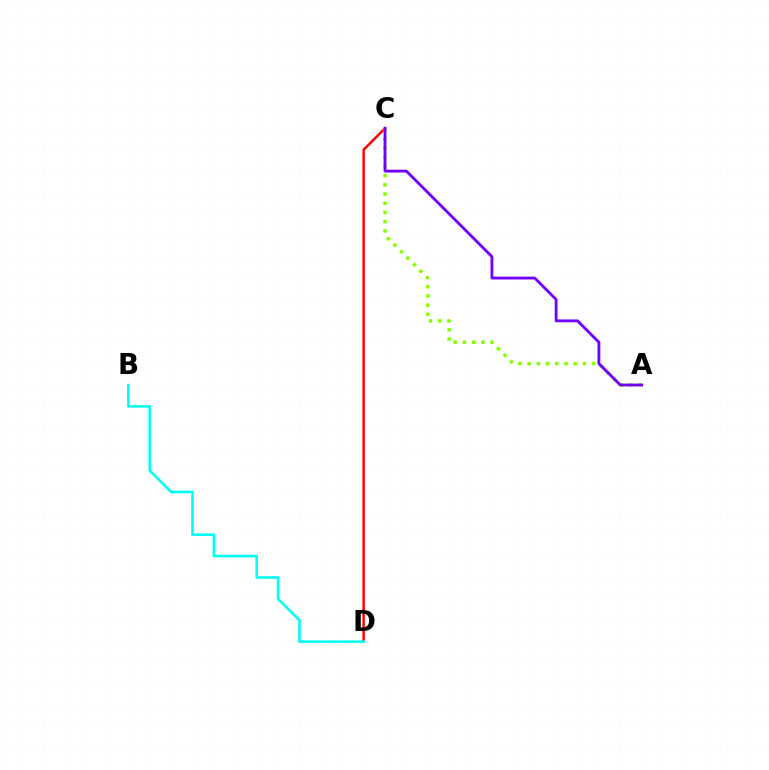{('C', 'D'): [{'color': '#ff0000', 'line_style': 'solid', 'thickness': 1.78}], ('A', 'C'): [{'color': '#84ff00', 'line_style': 'dotted', 'thickness': 2.5}, {'color': '#7200ff', 'line_style': 'solid', 'thickness': 2.05}], ('B', 'D'): [{'color': '#00fff6', 'line_style': 'solid', 'thickness': 1.87}]}